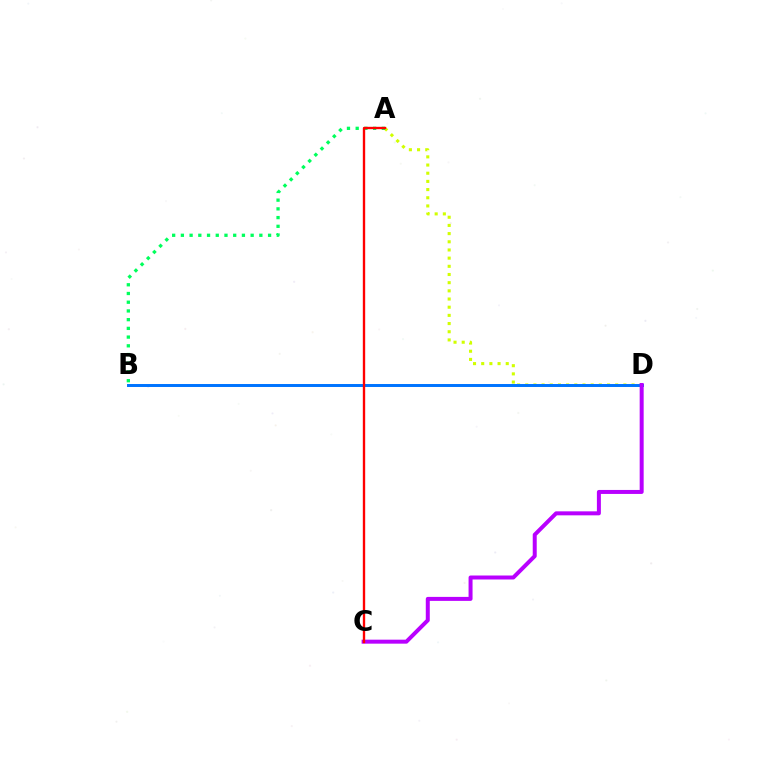{('A', 'D'): [{'color': '#d1ff00', 'line_style': 'dotted', 'thickness': 2.22}], ('B', 'D'): [{'color': '#0074ff', 'line_style': 'solid', 'thickness': 2.14}], ('A', 'B'): [{'color': '#00ff5c', 'line_style': 'dotted', 'thickness': 2.37}], ('C', 'D'): [{'color': '#b900ff', 'line_style': 'solid', 'thickness': 2.87}], ('A', 'C'): [{'color': '#ff0000', 'line_style': 'solid', 'thickness': 1.7}]}